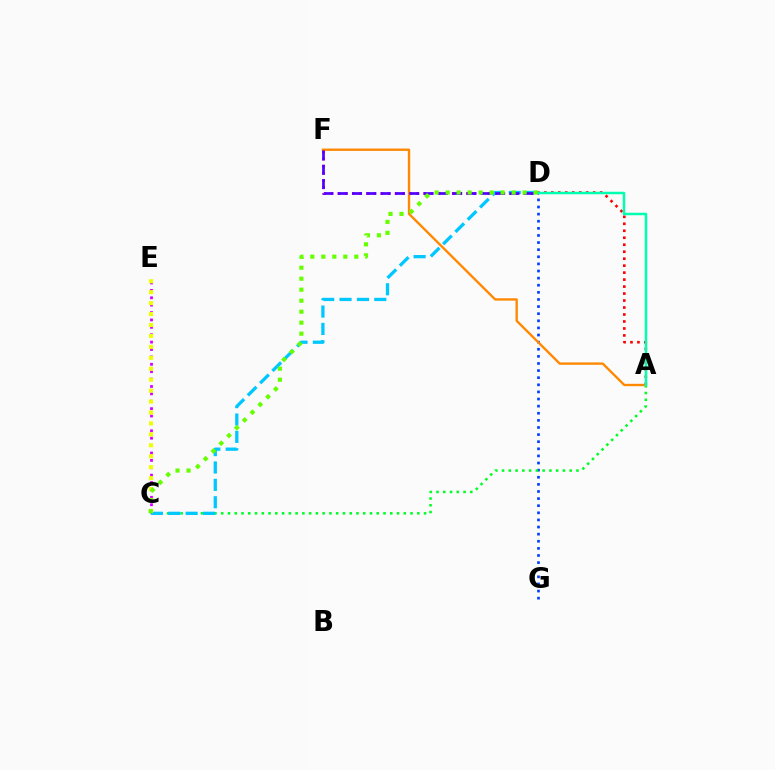{('A', 'D'): [{'color': '#ff0000', 'line_style': 'dotted', 'thickness': 1.9}, {'color': '#00ffaf', 'line_style': 'solid', 'thickness': 1.8}], ('D', 'G'): [{'color': '#003fff', 'line_style': 'dotted', 'thickness': 1.93}], ('C', 'E'): [{'color': '#d600ff', 'line_style': 'dotted', 'thickness': 2.01}, {'color': '#eeff00', 'line_style': 'dotted', 'thickness': 2.97}], ('A', 'C'): [{'color': '#00ff27', 'line_style': 'dotted', 'thickness': 1.84}], ('D', 'F'): [{'color': '#ff00a0', 'line_style': 'dotted', 'thickness': 1.94}, {'color': '#4f00ff', 'line_style': 'dashed', 'thickness': 1.94}], ('A', 'F'): [{'color': '#ff8800', 'line_style': 'solid', 'thickness': 1.69}], ('C', 'D'): [{'color': '#00c7ff', 'line_style': 'dashed', 'thickness': 2.36}, {'color': '#66ff00', 'line_style': 'dotted', 'thickness': 2.99}]}